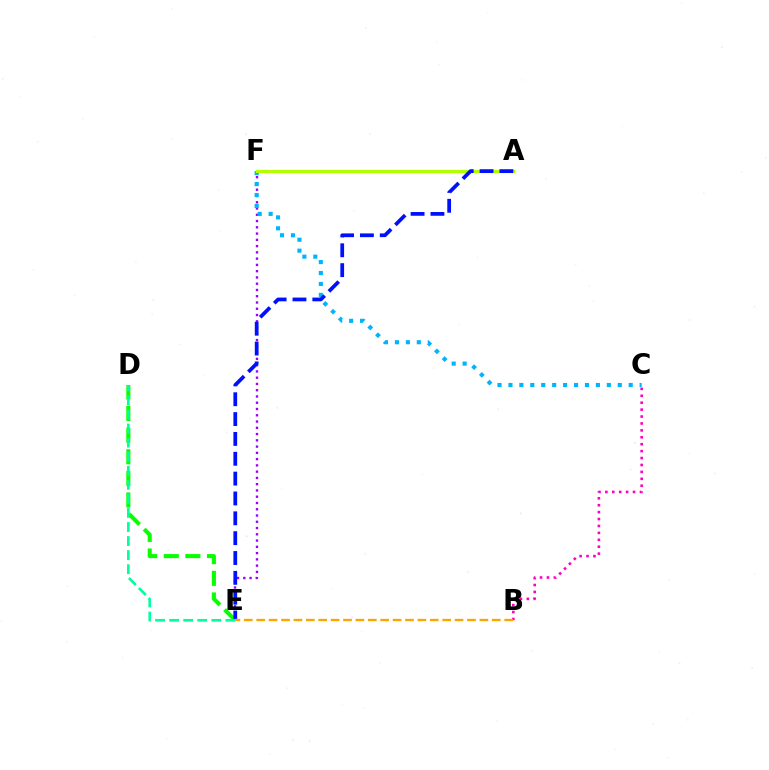{('D', 'E'): [{'color': '#08ff00', 'line_style': 'dashed', 'thickness': 2.94}, {'color': '#00ff9d', 'line_style': 'dashed', 'thickness': 1.91}], ('B', 'C'): [{'color': '#ff00bd', 'line_style': 'dotted', 'thickness': 1.88}], ('E', 'F'): [{'color': '#9b00ff', 'line_style': 'dotted', 'thickness': 1.7}], ('A', 'F'): [{'color': '#ff0000', 'line_style': 'solid', 'thickness': 2.2}, {'color': '#b3ff00', 'line_style': 'solid', 'thickness': 2.22}], ('C', 'F'): [{'color': '#00b5ff', 'line_style': 'dotted', 'thickness': 2.97}], ('A', 'E'): [{'color': '#0010ff', 'line_style': 'dashed', 'thickness': 2.7}], ('B', 'E'): [{'color': '#ffa500', 'line_style': 'dashed', 'thickness': 1.68}]}